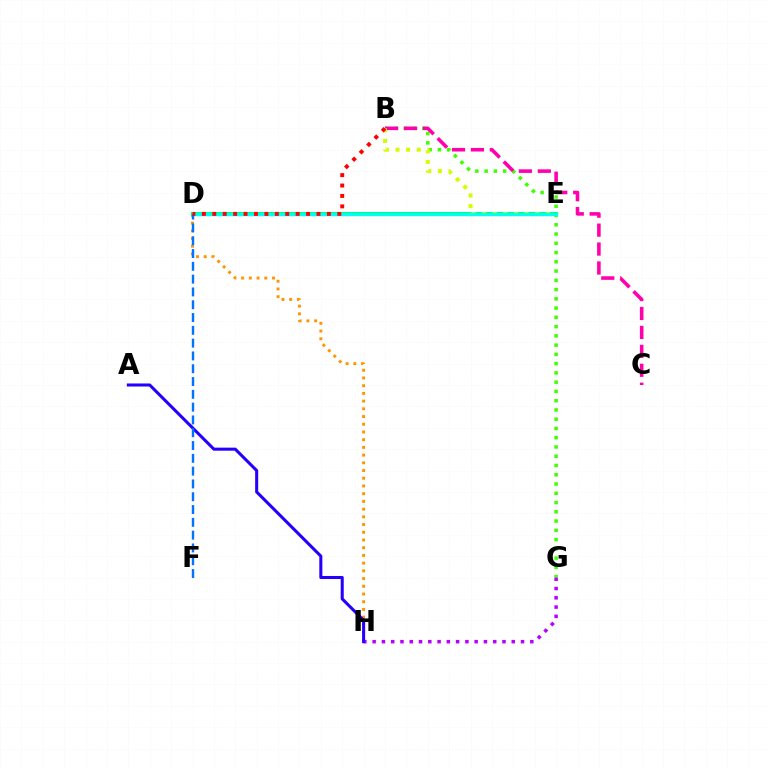{('D', 'H'): [{'color': '#ff9400', 'line_style': 'dotted', 'thickness': 2.1}], ('B', 'G'): [{'color': '#3dff00', 'line_style': 'dotted', 'thickness': 2.52}], ('B', 'C'): [{'color': '#ff00ac', 'line_style': 'dashed', 'thickness': 2.57}], ('D', 'E'): [{'color': '#00ff5c', 'line_style': 'solid', 'thickness': 2.93}, {'color': '#00fff6', 'line_style': 'solid', 'thickness': 2.4}], ('B', 'E'): [{'color': '#d1ff00', 'line_style': 'dotted', 'thickness': 2.89}], ('G', 'H'): [{'color': '#b900ff', 'line_style': 'dotted', 'thickness': 2.52}], ('A', 'H'): [{'color': '#2500ff', 'line_style': 'solid', 'thickness': 2.19}], ('D', 'F'): [{'color': '#0074ff', 'line_style': 'dashed', 'thickness': 1.74}], ('B', 'D'): [{'color': '#ff0000', 'line_style': 'dotted', 'thickness': 2.83}]}